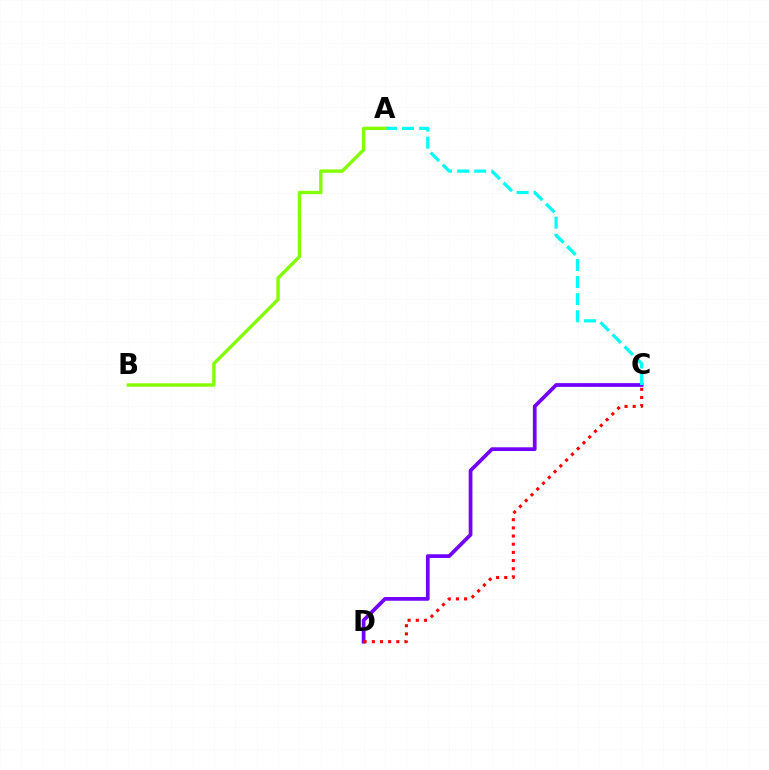{('C', 'D'): [{'color': '#7200ff', 'line_style': 'solid', 'thickness': 2.69}, {'color': '#ff0000', 'line_style': 'dotted', 'thickness': 2.22}], ('A', 'C'): [{'color': '#00fff6', 'line_style': 'dashed', 'thickness': 2.32}], ('A', 'B'): [{'color': '#84ff00', 'line_style': 'solid', 'thickness': 2.43}]}